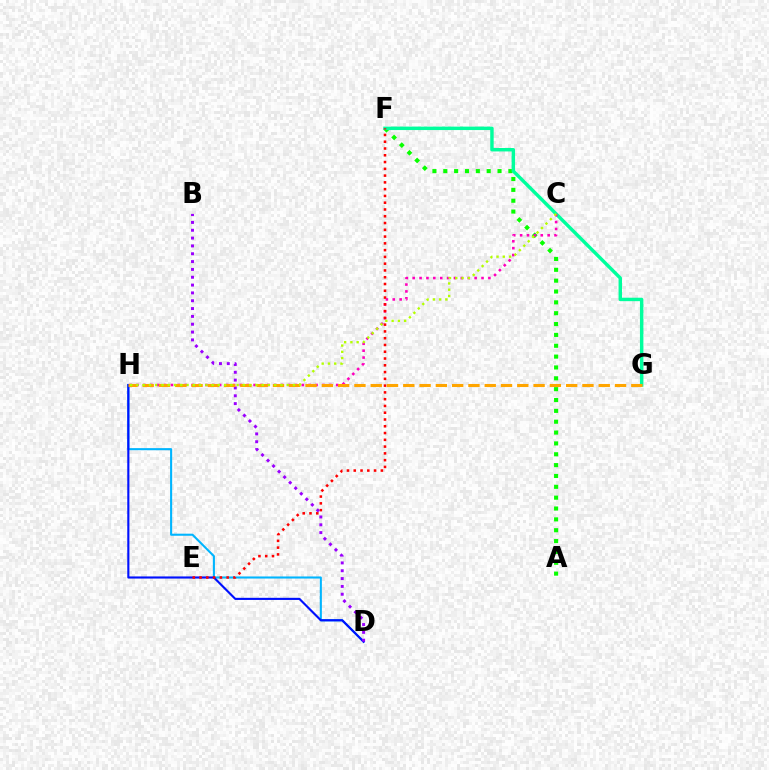{('A', 'F'): [{'color': '#08ff00', 'line_style': 'dotted', 'thickness': 2.95}], ('F', 'G'): [{'color': '#00ff9d', 'line_style': 'solid', 'thickness': 2.48}], ('D', 'H'): [{'color': '#00b5ff', 'line_style': 'solid', 'thickness': 1.5}, {'color': '#0010ff', 'line_style': 'solid', 'thickness': 1.53}], ('C', 'H'): [{'color': '#ff00bd', 'line_style': 'dotted', 'thickness': 1.87}, {'color': '#b3ff00', 'line_style': 'dotted', 'thickness': 1.7}], ('E', 'F'): [{'color': '#ff0000', 'line_style': 'dotted', 'thickness': 1.84}], ('B', 'D'): [{'color': '#9b00ff', 'line_style': 'dotted', 'thickness': 2.13}], ('G', 'H'): [{'color': '#ffa500', 'line_style': 'dashed', 'thickness': 2.21}]}